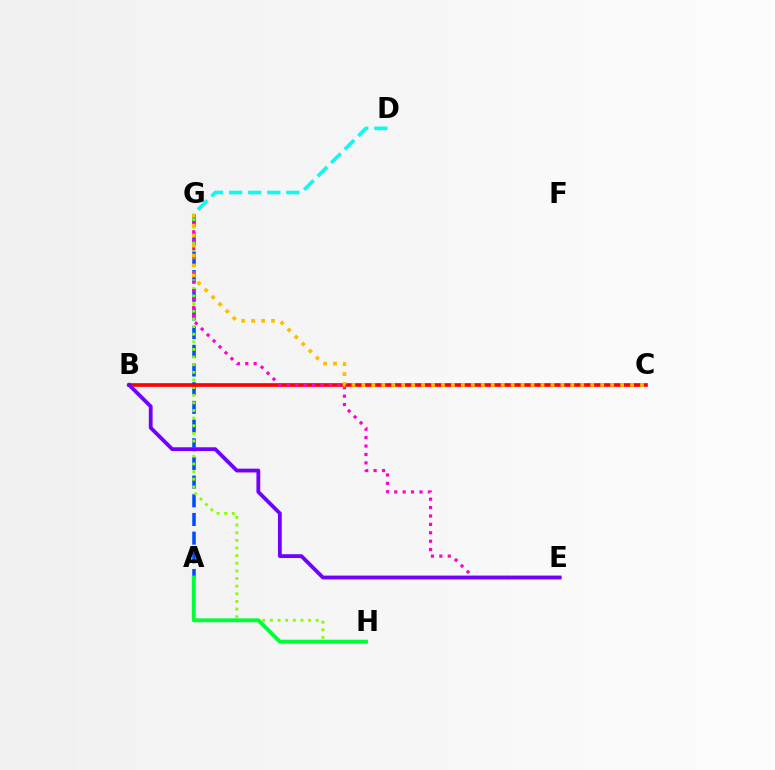{('A', 'G'): [{'color': '#004bff', 'line_style': 'dashed', 'thickness': 2.54}], ('G', 'H'): [{'color': '#84ff00', 'line_style': 'dotted', 'thickness': 2.07}], ('B', 'C'): [{'color': '#ff0000', 'line_style': 'solid', 'thickness': 2.64}], ('E', 'G'): [{'color': '#ff00cf', 'line_style': 'dotted', 'thickness': 2.28}], ('B', 'E'): [{'color': '#7200ff', 'line_style': 'solid', 'thickness': 2.74}], ('C', 'G'): [{'color': '#ffbd00', 'line_style': 'dotted', 'thickness': 2.7}], ('D', 'G'): [{'color': '#00fff6', 'line_style': 'dashed', 'thickness': 2.59}], ('A', 'H'): [{'color': '#00ff39', 'line_style': 'solid', 'thickness': 2.81}]}